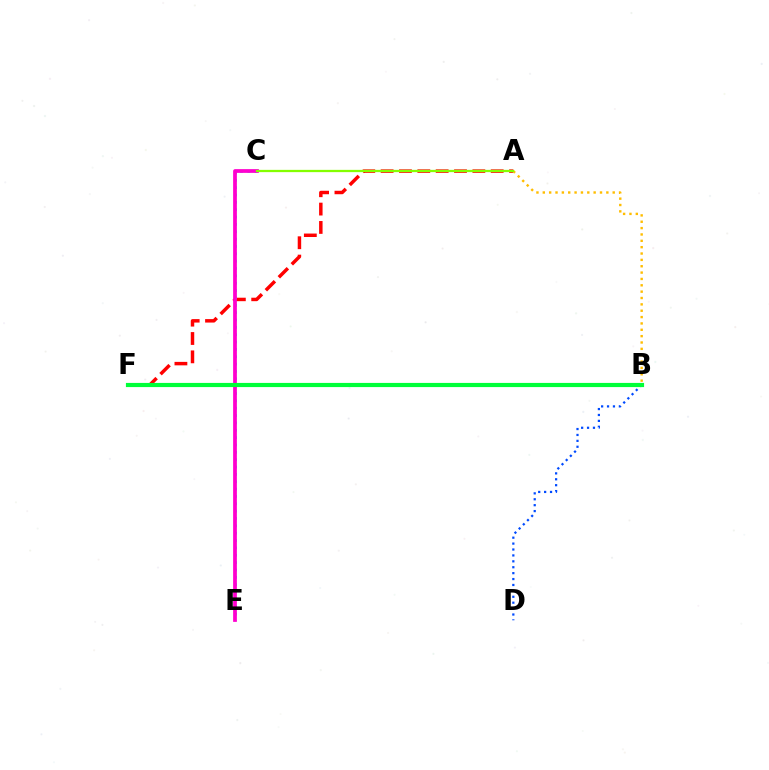{('A', 'F'): [{'color': '#ff0000', 'line_style': 'dashed', 'thickness': 2.49}], ('B', 'F'): [{'color': '#7200ff', 'line_style': 'solid', 'thickness': 2.7}, {'color': '#00ff39', 'line_style': 'solid', 'thickness': 3.0}], ('C', 'E'): [{'color': '#00fff6', 'line_style': 'dotted', 'thickness': 2.0}, {'color': '#ff00cf', 'line_style': 'solid', 'thickness': 2.7}], ('B', 'D'): [{'color': '#004bff', 'line_style': 'dotted', 'thickness': 1.61}], ('A', 'B'): [{'color': '#ffbd00', 'line_style': 'dotted', 'thickness': 1.73}], ('A', 'C'): [{'color': '#84ff00', 'line_style': 'solid', 'thickness': 1.64}]}